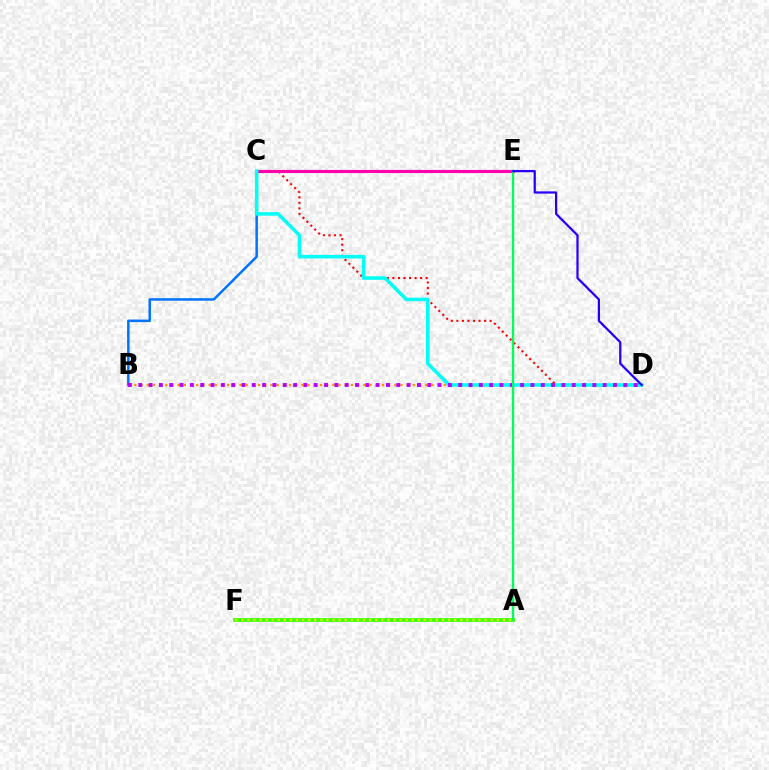{('A', 'F'): [{'color': '#3dff00', 'line_style': 'solid', 'thickness': 2.69}, {'color': '#d1ff00', 'line_style': 'dotted', 'thickness': 1.65}], ('B', 'C'): [{'color': '#0074ff', 'line_style': 'solid', 'thickness': 1.81}], ('C', 'D'): [{'color': '#ff0000', 'line_style': 'dotted', 'thickness': 1.51}, {'color': '#00fff6', 'line_style': 'solid', 'thickness': 2.55}], ('C', 'E'): [{'color': '#ff00ac', 'line_style': 'solid', 'thickness': 2.24}], ('B', 'D'): [{'color': '#ff9400', 'line_style': 'dotted', 'thickness': 1.68}, {'color': '#b900ff', 'line_style': 'dotted', 'thickness': 2.8}], ('A', 'E'): [{'color': '#00ff5c', 'line_style': 'solid', 'thickness': 1.7}], ('D', 'E'): [{'color': '#2500ff', 'line_style': 'solid', 'thickness': 1.61}]}